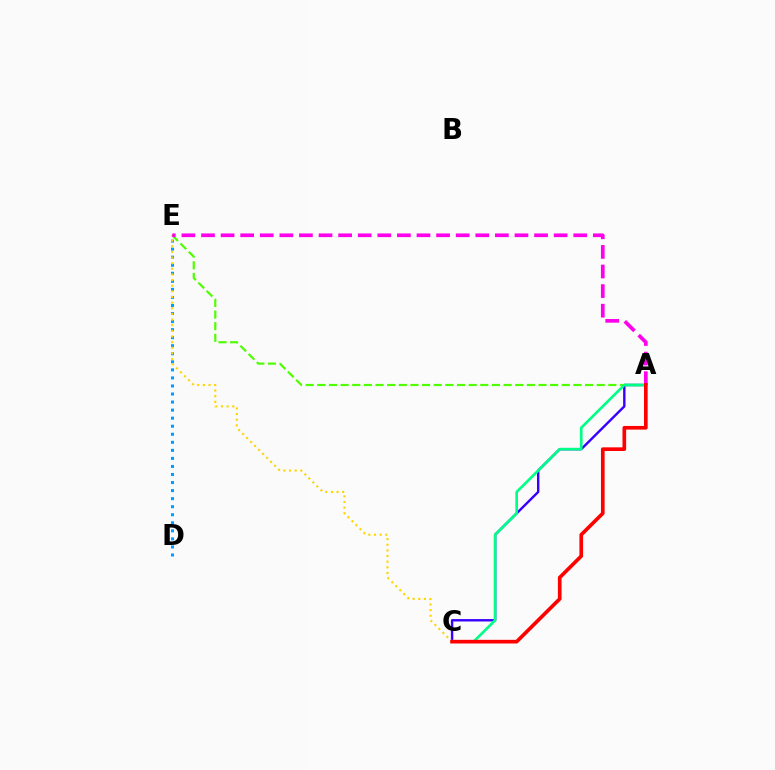{('A', 'C'): [{'color': '#3700ff', 'line_style': 'solid', 'thickness': 1.72}, {'color': '#00ff86', 'line_style': 'solid', 'thickness': 1.9}, {'color': '#ff0000', 'line_style': 'solid', 'thickness': 2.64}], ('D', 'E'): [{'color': '#009eff', 'line_style': 'dotted', 'thickness': 2.19}], ('C', 'E'): [{'color': '#ffd500', 'line_style': 'dotted', 'thickness': 1.53}], ('A', 'E'): [{'color': '#4fff00', 'line_style': 'dashed', 'thickness': 1.58}, {'color': '#ff00ed', 'line_style': 'dashed', 'thickness': 2.66}]}